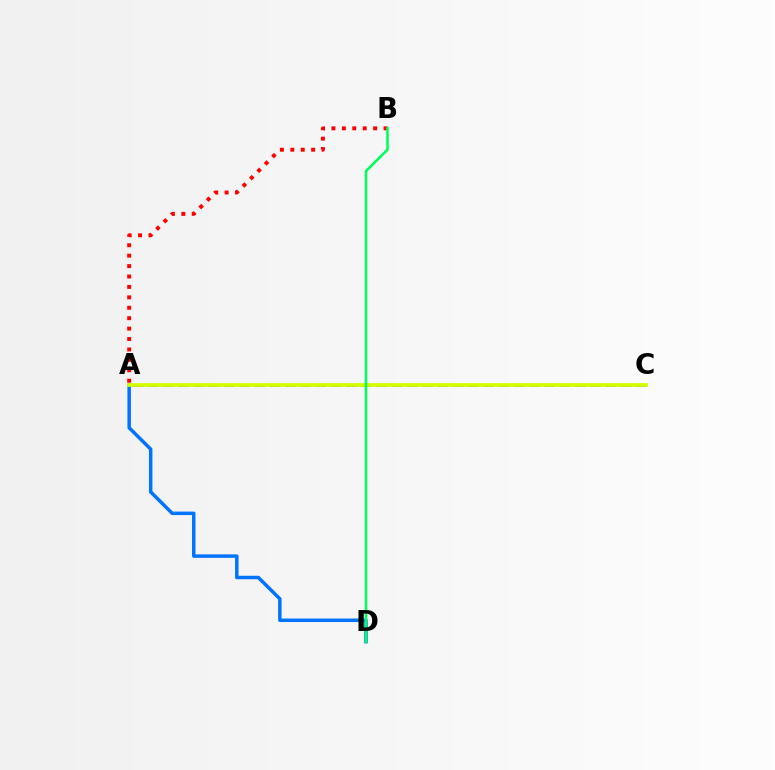{('A', 'C'): [{'color': '#b900ff', 'line_style': 'dashed', 'thickness': 2.07}, {'color': '#d1ff00', 'line_style': 'solid', 'thickness': 2.71}], ('A', 'D'): [{'color': '#0074ff', 'line_style': 'solid', 'thickness': 2.51}], ('A', 'B'): [{'color': '#ff0000', 'line_style': 'dotted', 'thickness': 2.83}], ('B', 'D'): [{'color': '#00ff5c', 'line_style': 'solid', 'thickness': 1.86}]}